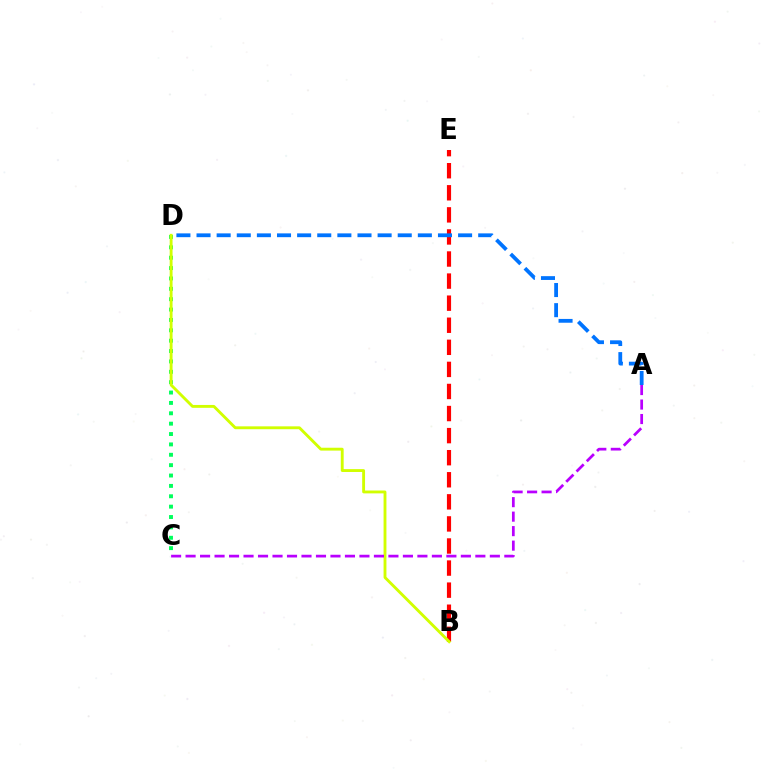{('B', 'E'): [{'color': '#ff0000', 'line_style': 'dashed', 'thickness': 3.0}], ('C', 'D'): [{'color': '#00ff5c', 'line_style': 'dotted', 'thickness': 2.82}], ('A', 'D'): [{'color': '#0074ff', 'line_style': 'dashed', 'thickness': 2.73}], ('B', 'D'): [{'color': '#d1ff00', 'line_style': 'solid', 'thickness': 2.07}], ('A', 'C'): [{'color': '#b900ff', 'line_style': 'dashed', 'thickness': 1.97}]}